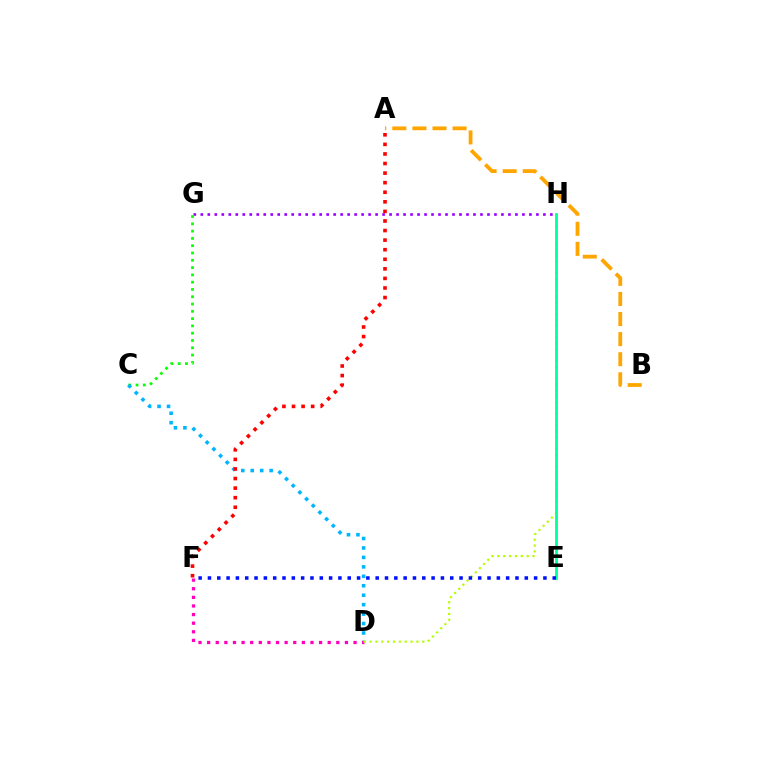{('G', 'H'): [{'color': '#9b00ff', 'line_style': 'dotted', 'thickness': 1.9}], ('C', 'G'): [{'color': '#08ff00', 'line_style': 'dotted', 'thickness': 1.98}], ('C', 'D'): [{'color': '#00b5ff', 'line_style': 'dotted', 'thickness': 2.57}], ('D', 'F'): [{'color': '#ff00bd', 'line_style': 'dotted', 'thickness': 2.34}], ('D', 'H'): [{'color': '#b3ff00', 'line_style': 'dotted', 'thickness': 1.59}], ('E', 'H'): [{'color': '#00ff9d', 'line_style': 'solid', 'thickness': 1.98}], ('A', 'F'): [{'color': '#ff0000', 'line_style': 'dotted', 'thickness': 2.6}], ('E', 'F'): [{'color': '#0010ff', 'line_style': 'dotted', 'thickness': 2.53}], ('A', 'B'): [{'color': '#ffa500', 'line_style': 'dashed', 'thickness': 2.73}]}